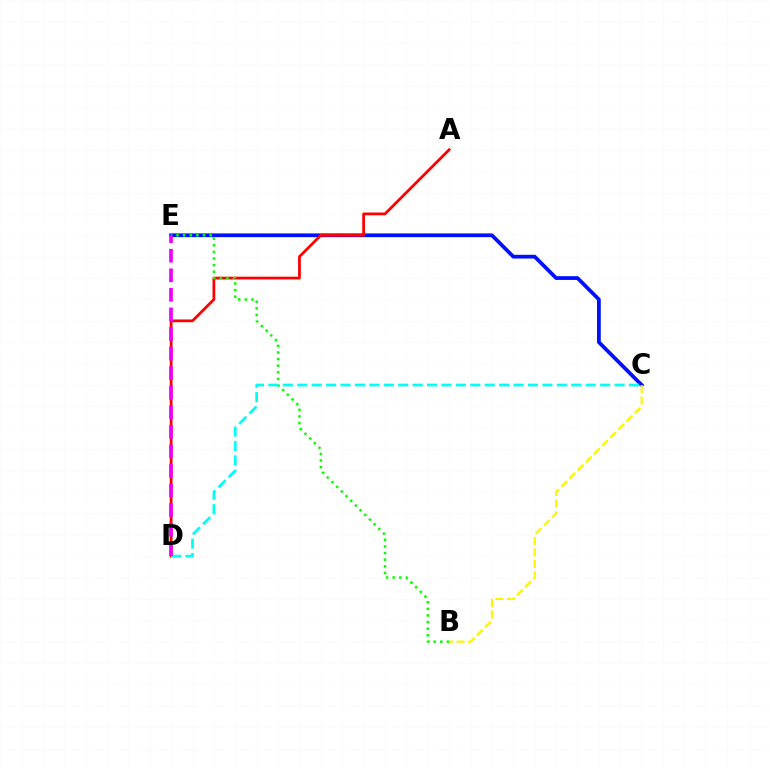{('C', 'E'): [{'color': '#0010ff', 'line_style': 'solid', 'thickness': 2.7}], ('A', 'D'): [{'color': '#ff0000', 'line_style': 'solid', 'thickness': 1.98}], ('B', 'E'): [{'color': '#08ff00', 'line_style': 'dotted', 'thickness': 1.8}], ('C', 'D'): [{'color': '#00fff6', 'line_style': 'dashed', 'thickness': 1.96}], ('B', 'C'): [{'color': '#fcf500', 'line_style': 'dashed', 'thickness': 1.57}], ('D', 'E'): [{'color': '#ee00ff', 'line_style': 'dashed', 'thickness': 2.66}]}